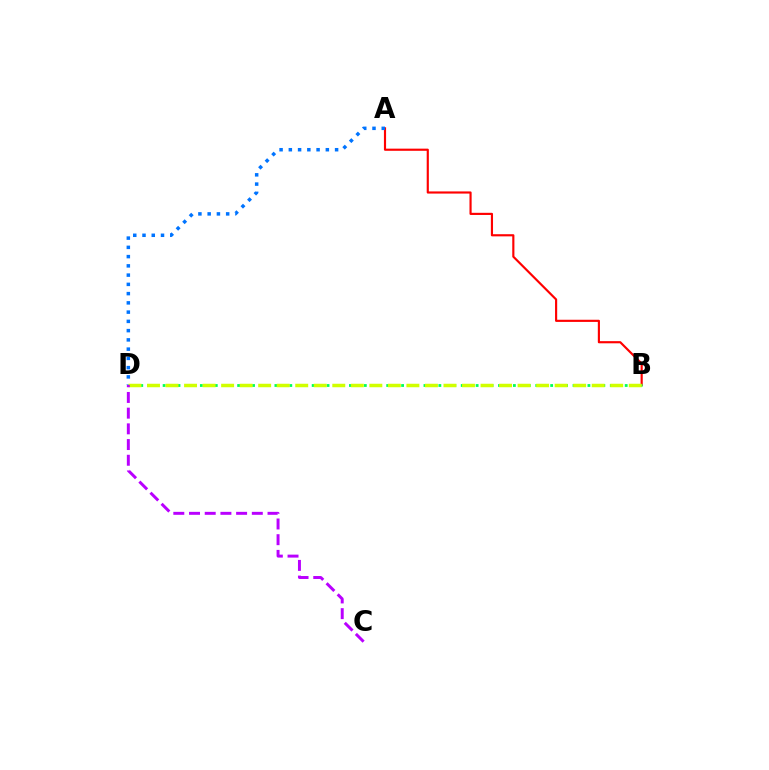{('A', 'B'): [{'color': '#ff0000', 'line_style': 'solid', 'thickness': 1.55}], ('A', 'D'): [{'color': '#0074ff', 'line_style': 'dotted', 'thickness': 2.51}], ('B', 'D'): [{'color': '#00ff5c', 'line_style': 'dotted', 'thickness': 2.02}, {'color': '#d1ff00', 'line_style': 'dashed', 'thickness': 2.52}], ('C', 'D'): [{'color': '#b900ff', 'line_style': 'dashed', 'thickness': 2.13}]}